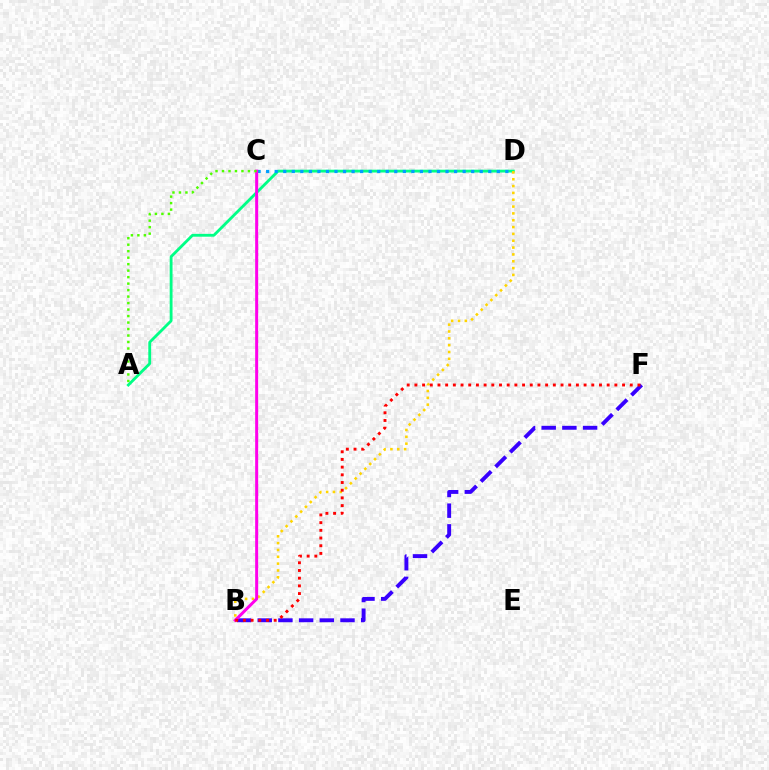{('A', 'D'): [{'color': '#00ff86', 'line_style': 'solid', 'thickness': 2.04}], ('B', 'F'): [{'color': '#3700ff', 'line_style': 'dashed', 'thickness': 2.81}, {'color': '#ff0000', 'line_style': 'dotted', 'thickness': 2.09}], ('B', 'D'): [{'color': '#ffd500', 'line_style': 'dotted', 'thickness': 1.86}], ('C', 'D'): [{'color': '#009eff', 'line_style': 'dotted', 'thickness': 2.32}], ('B', 'C'): [{'color': '#ff00ed', 'line_style': 'solid', 'thickness': 2.16}], ('A', 'C'): [{'color': '#4fff00', 'line_style': 'dotted', 'thickness': 1.76}]}